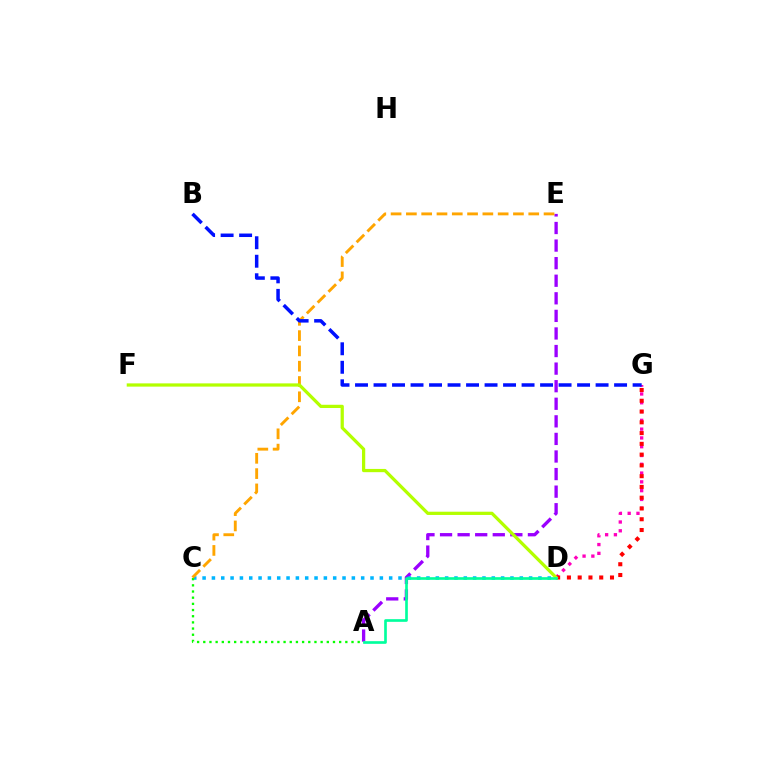{('A', 'E'): [{'color': '#9b00ff', 'line_style': 'dashed', 'thickness': 2.39}], ('C', 'D'): [{'color': '#00b5ff', 'line_style': 'dotted', 'thickness': 2.53}], ('D', 'G'): [{'color': '#ff00bd', 'line_style': 'dotted', 'thickness': 2.39}, {'color': '#ff0000', 'line_style': 'dotted', 'thickness': 2.93}], ('A', 'C'): [{'color': '#08ff00', 'line_style': 'dotted', 'thickness': 1.68}], ('C', 'E'): [{'color': '#ffa500', 'line_style': 'dashed', 'thickness': 2.08}], ('D', 'F'): [{'color': '#b3ff00', 'line_style': 'solid', 'thickness': 2.34}], ('A', 'D'): [{'color': '#00ff9d', 'line_style': 'solid', 'thickness': 1.92}], ('B', 'G'): [{'color': '#0010ff', 'line_style': 'dashed', 'thickness': 2.51}]}